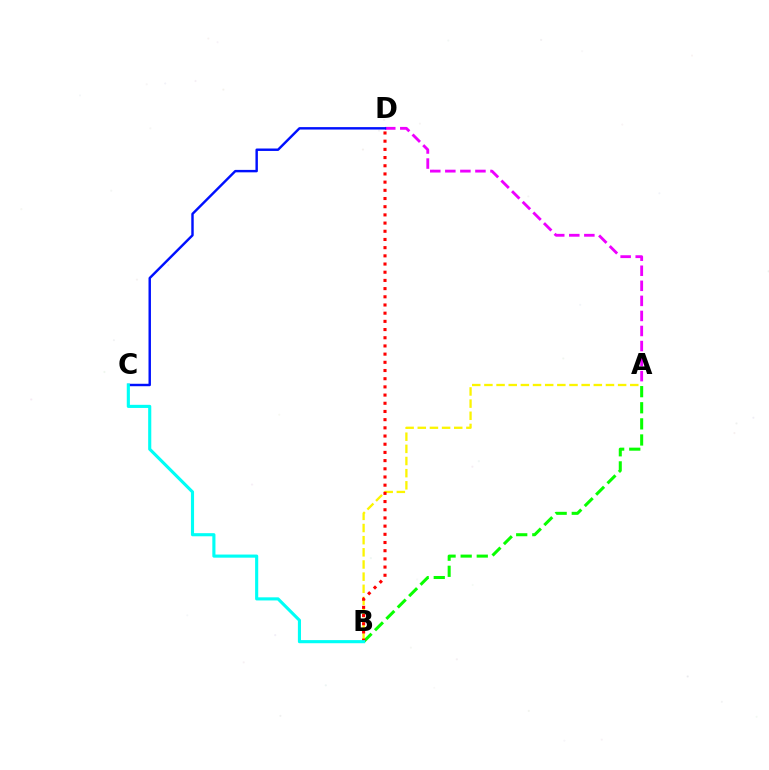{('A', 'D'): [{'color': '#ee00ff', 'line_style': 'dashed', 'thickness': 2.05}], ('A', 'B'): [{'color': '#08ff00', 'line_style': 'dashed', 'thickness': 2.19}, {'color': '#fcf500', 'line_style': 'dashed', 'thickness': 1.65}], ('C', 'D'): [{'color': '#0010ff', 'line_style': 'solid', 'thickness': 1.75}], ('B', 'D'): [{'color': '#ff0000', 'line_style': 'dotted', 'thickness': 2.23}], ('B', 'C'): [{'color': '#00fff6', 'line_style': 'solid', 'thickness': 2.25}]}